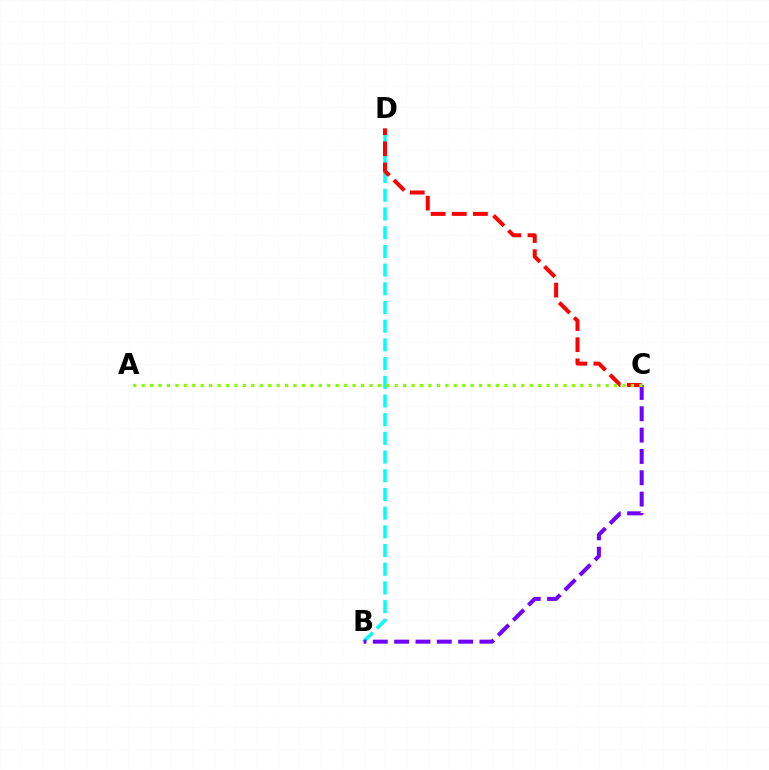{('B', 'D'): [{'color': '#00fff6', 'line_style': 'dashed', 'thickness': 2.54}], ('C', 'D'): [{'color': '#ff0000', 'line_style': 'dashed', 'thickness': 2.87}], ('B', 'C'): [{'color': '#7200ff', 'line_style': 'dashed', 'thickness': 2.9}], ('A', 'C'): [{'color': '#84ff00', 'line_style': 'dotted', 'thickness': 2.29}]}